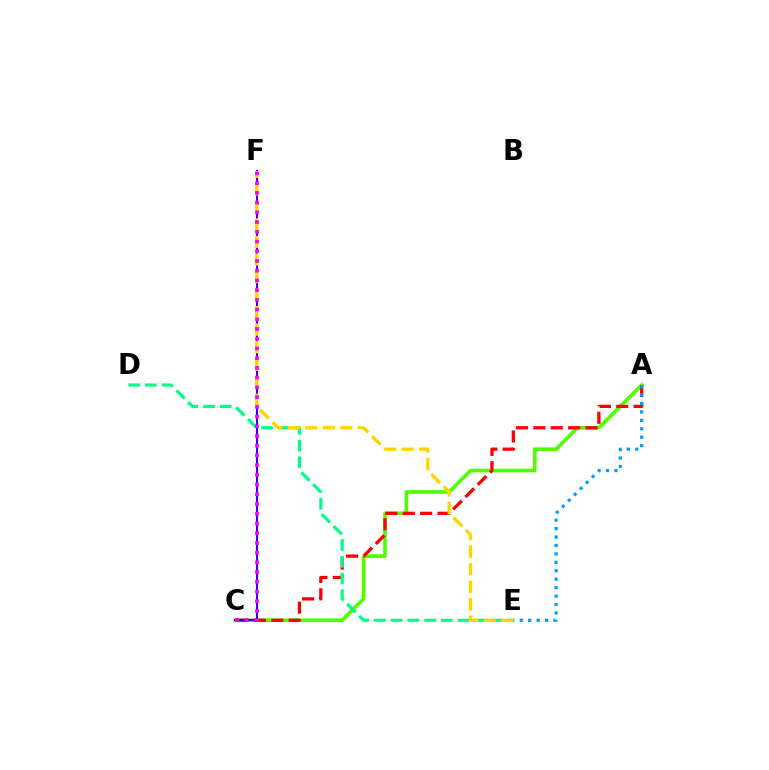{('A', 'C'): [{'color': '#4fff00', 'line_style': 'solid', 'thickness': 2.62}, {'color': '#ff0000', 'line_style': 'dashed', 'thickness': 2.36}], ('A', 'E'): [{'color': '#009eff', 'line_style': 'dotted', 'thickness': 2.29}], ('C', 'F'): [{'color': '#3700ff', 'line_style': 'solid', 'thickness': 1.51}, {'color': '#ff00ed', 'line_style': 'dotted', 'thickness': 2.64}], ('D', 'E'): [{'color': '#00ff86', 'line_style': 'dashed', 'thickness': 2.27}], ('E', 'F'): [{'color': '#ffd500', 'line_style': 'dashed', 'thickness': 2.38}]}